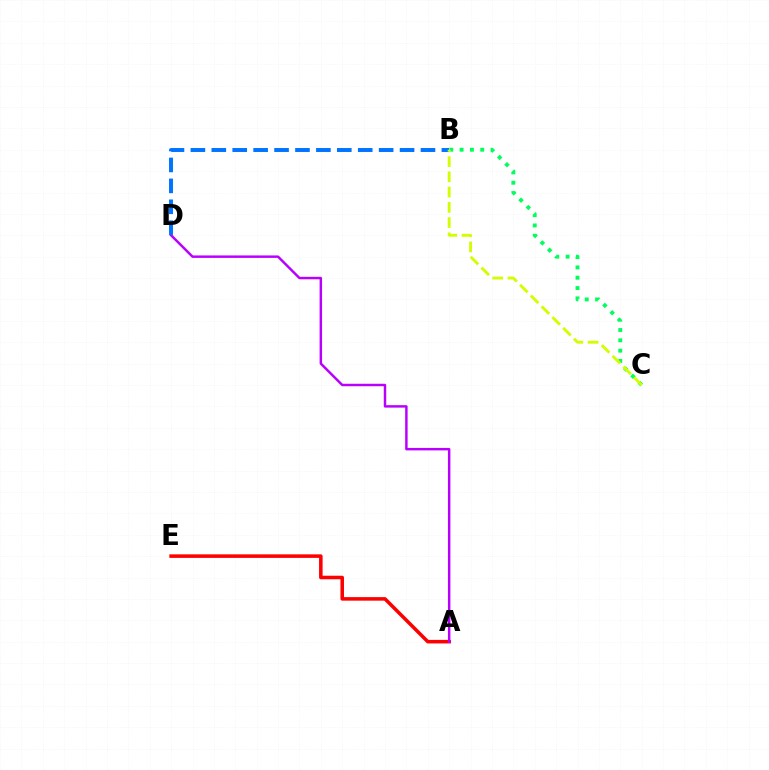{('B', 'C'): [{'color': '#00ff5c', 'line_style': 'dotted', 'thickness': 2.8}, {'color': '#d1ff00', 'line_style': 'dashed', 'thickness': 2.07}], ('A', 'E'): [{'color': '#ff0000', 'line_style': 'solid', 'thickness': 2.55}], ('A', 'D'): [{'color': '#b900ff', 'line_style': 'solid', 'thickness': 1.77}], ('B', 'D'): [{'color': '#0074ff', 'line_style': 'dashed', 'thickness': 2.84}]}